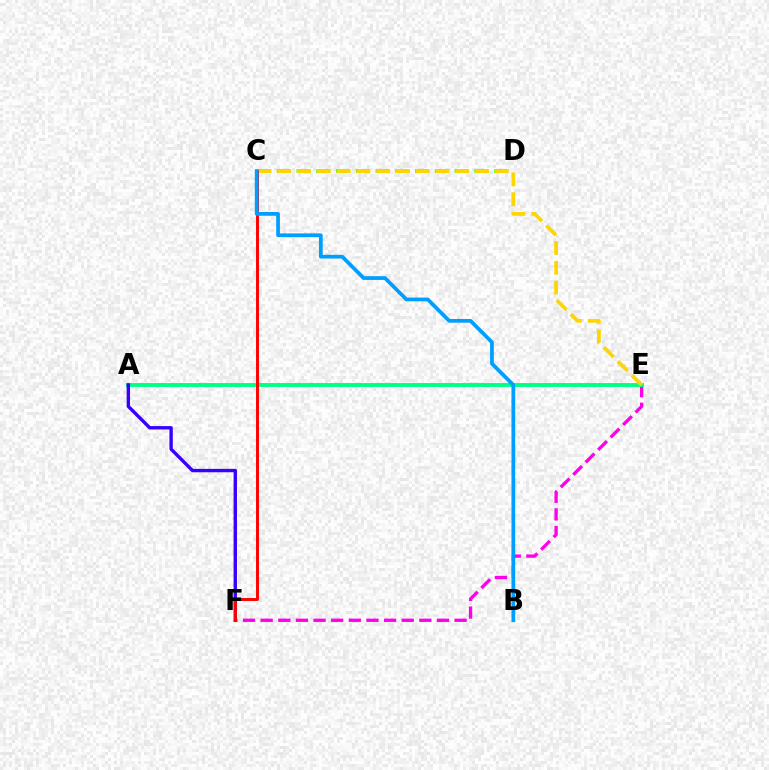{('C', 'D'): [{'color': '#4fff00', 'line_style': 'dashed', 'thickness': 2.68}], ('E', 'F'): [{'color': '#ff00ed', 'line_style': 'dashed', 'thickness': 2.4}], ('A', 'E'): [{'color': '#00ff86', 'line_style': 'solid', 'thickness': 2.81}], ('C', 'E'): [{'color': '#ffd500', 'line_style': 'dashed', 'thickness': 2.69}], ('A', 'F'): [{'color': '#3700ff', 'line_style': 'solid', 'thickness': 2.44}], ('C', 'F'): [{'color': '#ff0000', 'line_style': 'solid', 'thickness': 2.11}], ('B', 'C'): [{'color': '#009eff', 'line_style': 'solid', 'thickness': 2.69}]}